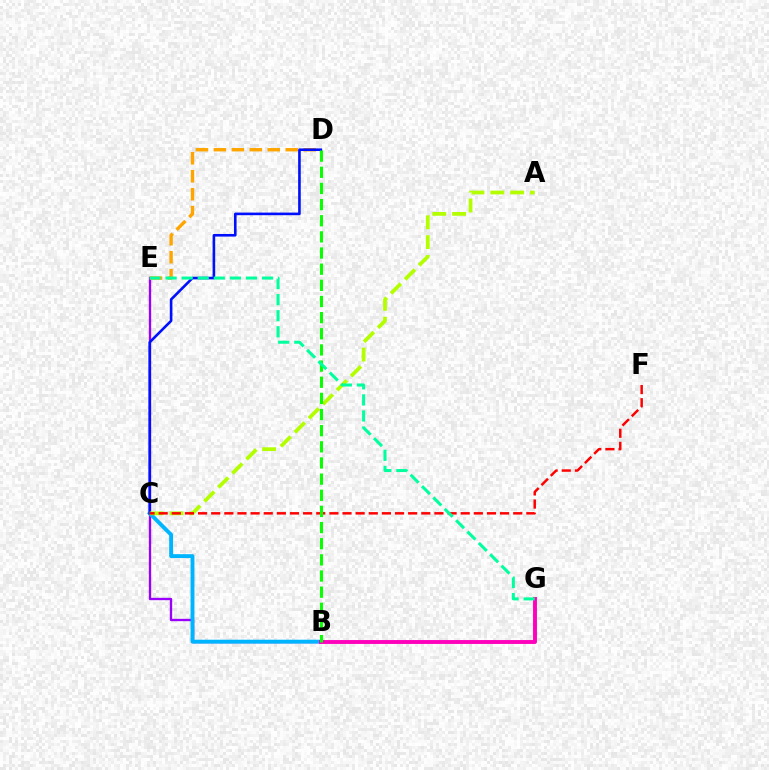{('B', 'E'): [{'color': '#9b00ff', 'line_style': 'solid', 'thickness': 1.69}], ('B', 'C'): [{'color': '#00b5ff', 'line_style': 'solid', 'thickness': 2.8}], ('D', 'E'): [{'color': '#ffa500', 'line_style': 'dashed', 'thickness': 2.44}], ('B', 'G'): [{'color': '#ff00bd', 'line_style': 'solid', 'thickness': 2.8}], ('C', 'D'): [{'color': '#0010ff', 'line_style': 'solid', 'thickness': 1.88}], ('A', 'C'): [{'color': '#b3ff00', 'line_style': 'dashed', 'thickness': 2.7}], ('C', 'F'): [{'color': '#ff0000', 'line_style': 'dashed', 'thickness': 1.78}], ('B', 'D'): [{'color': '#08ff00', 'line_style': 'dashed', 'thickness': 2.19}], ('E', 'G'): [{'color': '#00ff9d', 'line_style': 'dashed', 'thickness': 2.18}]}